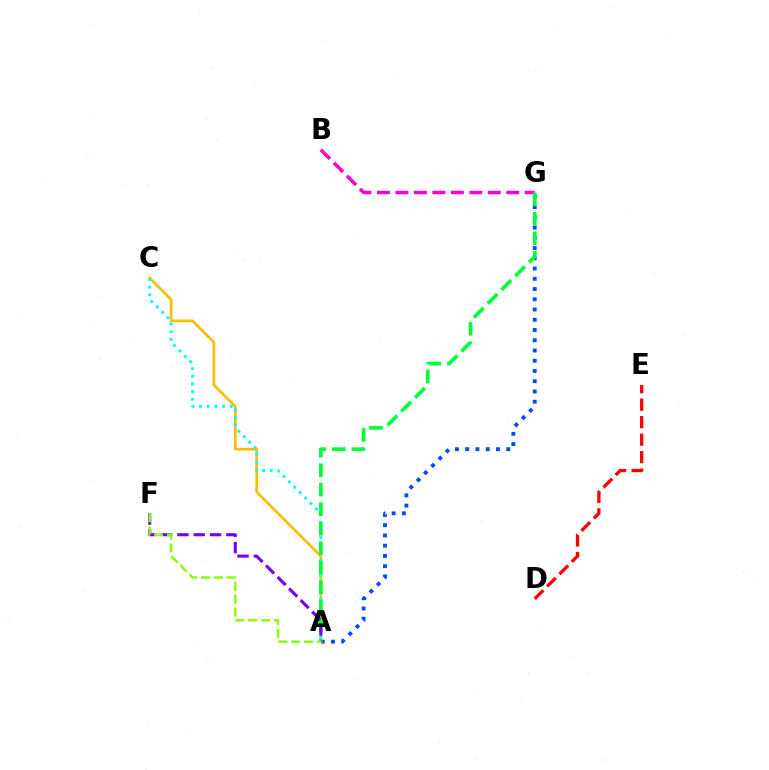{('A', 'G'): [{'color': '#004bff', 'line_style': 'dotted', 'thickness': 2.78}, {'color': '#00ff39', 'line_style': 'dashed', 'thickness': 2.65}], ('A', 'C'): [{'color': '#ffbd00', 'line_style': 'solid', 'thickness': 1.94}, {'color': '#00fff6', 'line_style': 'dotted', 'thickness': 2.07}], ('D', 'E'): [{'color': '#ff0000', 'line_style': 'dashed', 'thickness': 2.38}], ('B', 'G'): [{'color': '#ff00cf', 'line_style': 'dashed', 'thickness': 2.51}], ('A', 'F'): [{'color': '#7200ff', 'line_style': 'dashed', 'thickness': 2.21}, {'color': '#84ff00', 'line_style': 'dashed', 'thickness': 1.75}]}